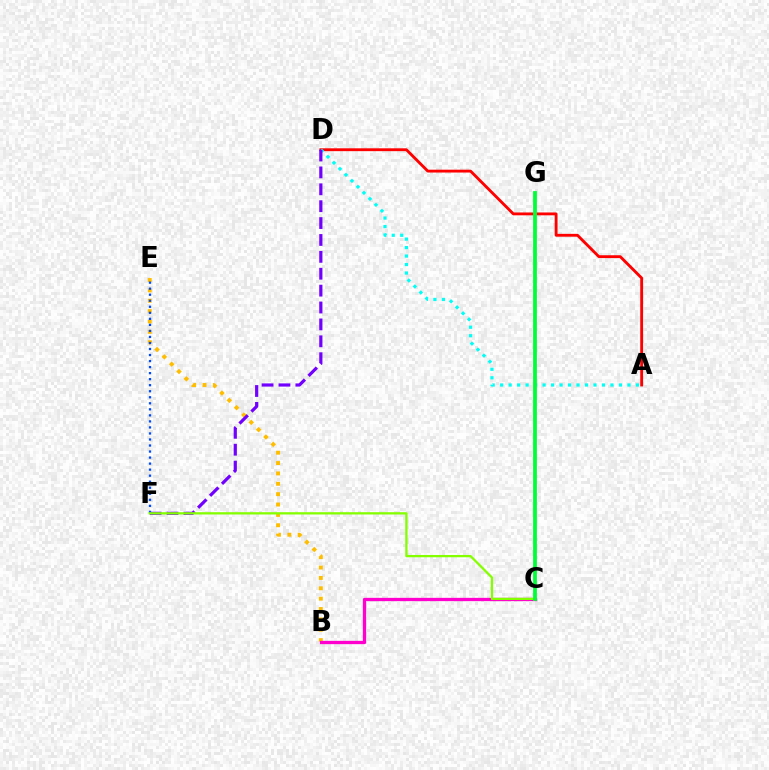{('A', 'D'): [{'color': '#ff0000', 'line_style': 'solid', 'thickness': 2.05}, {'color': '#00fff6', 'line_style': 'dotted', 'thickness': 2.3}], ('B', 'E'): [{'color': '#ffbd00', 'line_style': 'dotted', 'thickness': 2.82}], ('D', 'F'): [{'color': '#7200ff', 'line_style': 'dashed', 'thickness': 2.29}], ('B', 'C'): [{'color': '#ff00cf', 'line_style': 'solid', 'thickness': 2.37}], ('E', 'F'): [{'color': '#004bff', 'line_style': 'dotted', 'thickness': 1.64}], ('C', 'F'): [{'color': '#84ff00', 'line_style': 'solid', 'thickness': 1.64}], ('C', 'G'): [{'color': '#00ff39', 'line_style': 'solid', 'thickness': 2.72}]}